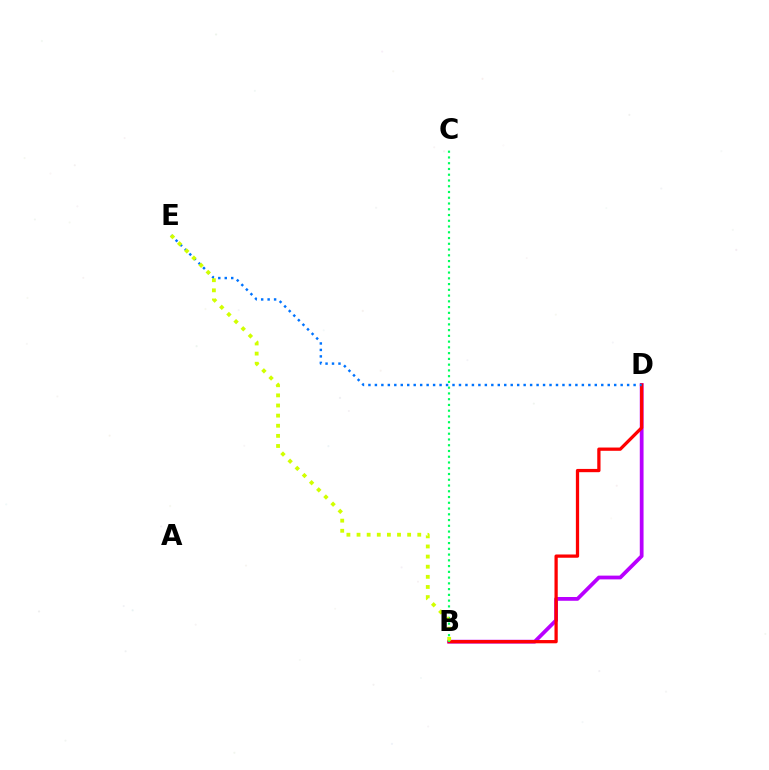{('B', 'D'): [{'color': '#b900ff', 'line_style': 'solid', 'thickness': 2.71}, {'color': '#ff0000', 'line_style': 'solid', 'thickness': 2.35}], ('B', 'C'): [{'color': '#00ff5c', 'line_style': 'dotted', 'thickness': 1.56}], ('D', 'E'): [{'color': '#0074ff', 'line_style': 'dotted', 'thickness': 1.76}], ('B', 'E'): [{'color': '#d1ff00', 'line_style': 'dotted', 'thickness': 2.75}]}